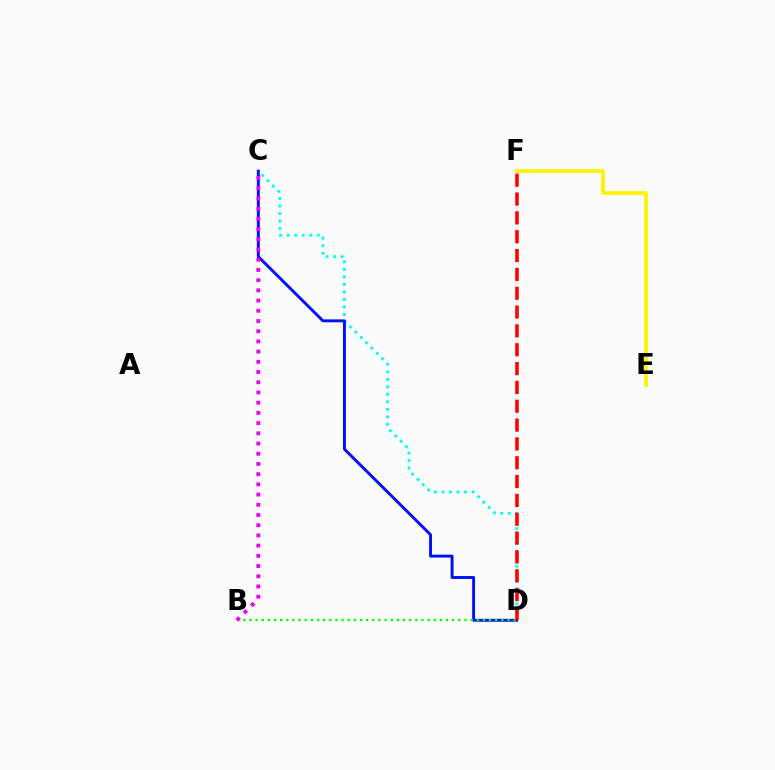{('C', 'D'): [{'color': '#00fff6', 'line_style': 'dotted', 'thickness': 2.04}, {'color': '#0010ff', 'line_style': 'solid', 'thickness': 2.11}], ('B', 'D'): [{'color': '#08ff00', 'line_style': 'dotted', 'thickness': 1.67}], ('E', 'F'): [{'color': '#fcf500', 'line_style': 'solid', 'thickness': 2.68}], ('B', 'C'): [{'color': '#ee00ff', 'line_style': 'dotted', 'thickness': 2.77}], ('D', 'F'): [{'color': '#ff0000', 'line_style': 'dashed', 'thickness': 2.56}]}